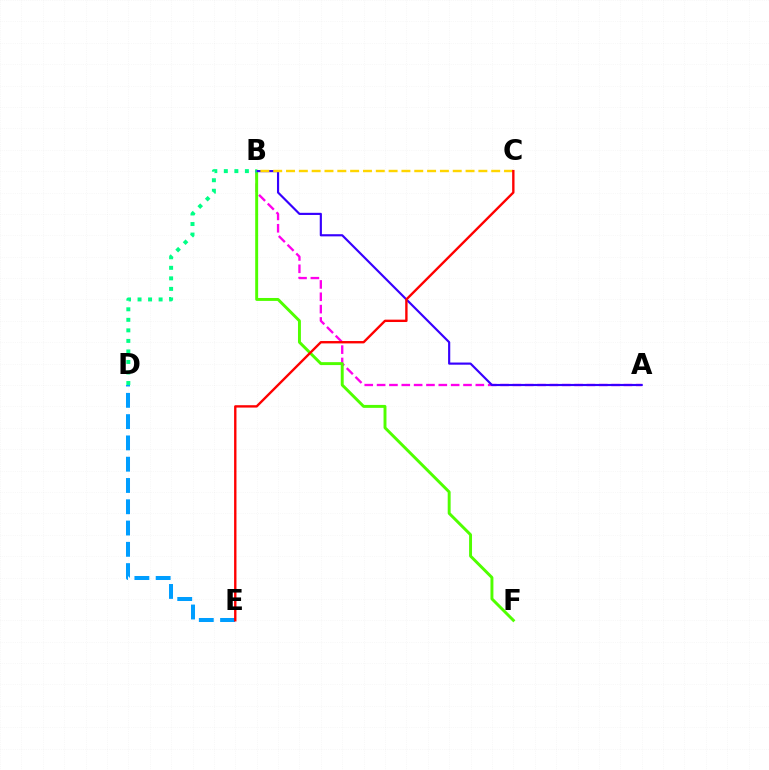{('A', 'B'): [{'color': '#ff00ed', 'line_style': 'dashed', 'thickness': 1.68}, {'color': '#3700ff', 'line_style': 'solid', 'thickness': 1.55}], ('B', 'F'): [{'color': '#4fff00', 'line_style': 'solid', 'thickness': 2.11}], ('B', 'C'): [{'color': '#ffd500', 'line_style': 'dashed', 'thickness': 1.74}], ('D', 'E'): [{'color': '#009eff', 'line_style': 'dashed', 'thickness': 2.89}], ('B', 'D'): [{'color': '#00ff86', 'line_style': 'dotted', 'thickness': 2.86}], ('C', 'E'): [{'color': '#ff0000', 'line_style': 'solid', 'thickness': 1.71}]}